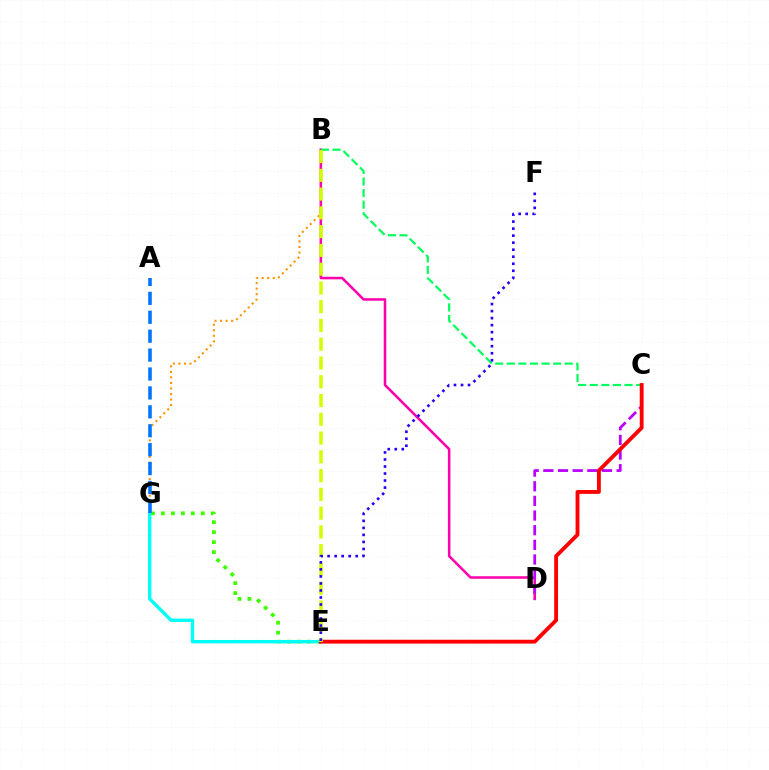{('B', 'G'): [{'color': '#ff9400', 'line_style': 'dotted', 'thickness': 1.5}], ('B', 'D'): [{'color': '#ff00ac', 'line_style': 'solid', 'thickness': 1.83}], ('C', 'D'): [{'color': '#b900ff', 'line_style': 'dashed', 'thickness': 1.99}], ('E', 'G'): [{'color': '#3dff00', 'line_style': 'dotted', 'thickness': 2.71}, {'color': '#00fff6', 'line_style': 'solid', 'thickness': 2.43}], ('B', 'C'): [{'color': '#00ff5c', 'line_style': 'dashed', 'thickness': 1.57}], ('C', 'E'): [{'color': '#ff0000', 'line_style': 'solid', 'thickness': 2.77}], ('B', 'E'): [{'color': '#d1ff00', 'line_style': 'dashed', 'thickness': 2.55}], ('E', 'F'): [{'color': '#2500ff', 'line_style': 'dotted', 'thickness': 1.91}], ('A', 'G'): [{'color': '#0074ff', 'line_style': 'dashed', 'thickness': 2.57}]}